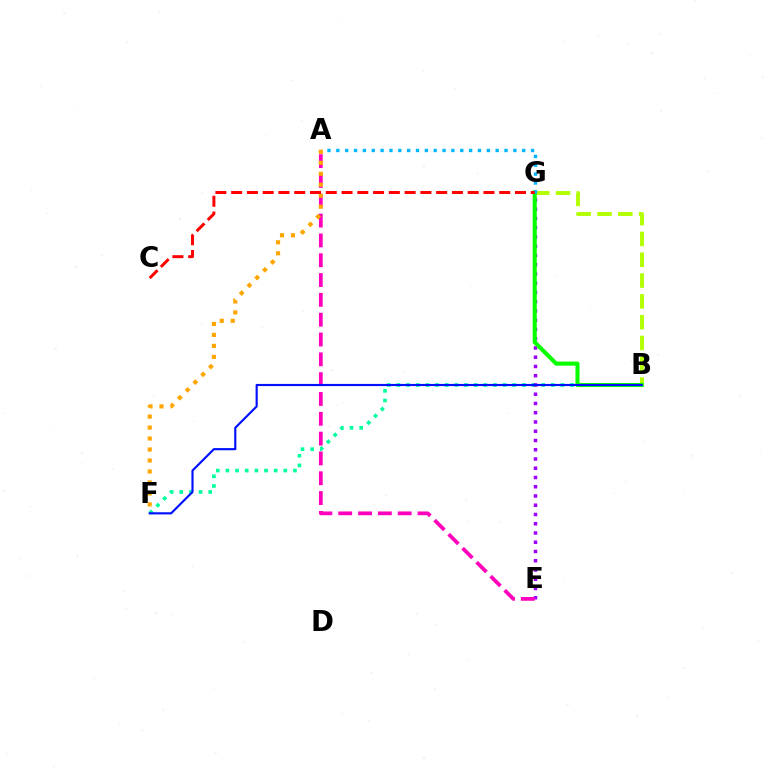{('B', 'G'): [{'color': '#b3ff00', 'line_style': 'dashed', 'thickness': 2.83}, {'color': '#08ff00', 'line_style': 'solid', 'thickness': 2.95}], ('B', 'F'): [{'color': '#00ff9d', 'line_style': 'dotted', 'thickness': 2.62}, {'color': '#0010ff', 'line_style': 'solid', 'thickness': 1.55}], ('E', 'G'): [{'color': '#9b00ff', 'line_style': 'dotted', 'thickness': 2.51}], ('A', 'G'): [{'color': '#00b5ff', 'line_style': 'dotted', 'thickness': 2.4}], ('A', 'E'): [{'color': '#ff00bd', 'line_style': 'dashed', 'thickness': 2.69}], ('A', 'F'): [{'color': '#ffa500', 'line_style': 'dotted', 'thickness': 2.98}], ('C', 'G'): [{'color': '#ff0000', 'line_style': 'dashed', 'thickness': 2.14}]}